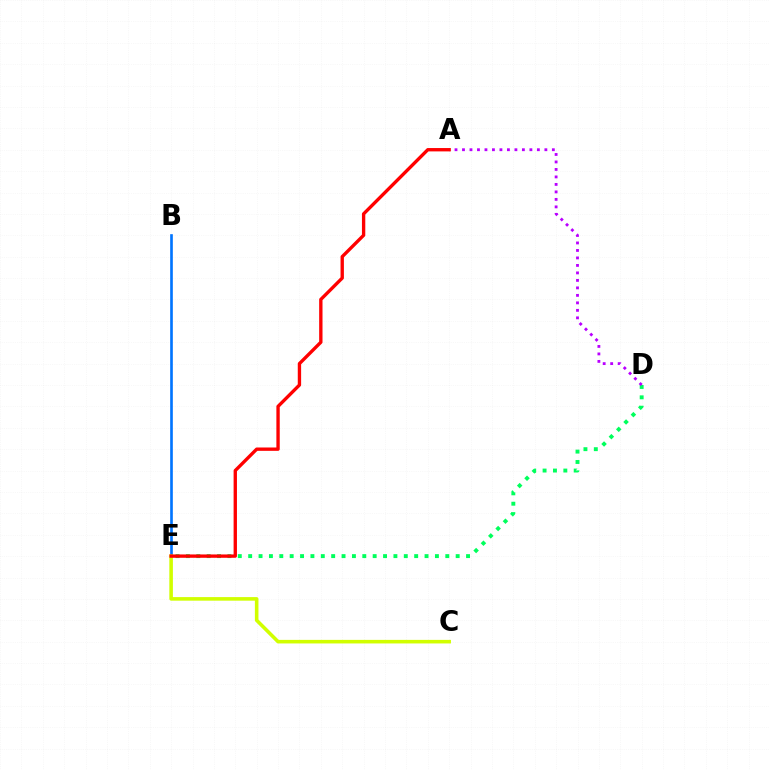{('D', 'E'): [{'color': '#00ff5c', 'line_style': 'dotted', 'thickness': 2.82}], ('A', 'D'): [{'color': '#b900ff', 'line_style': 'dotted', 'thickness': 2.03}], ('B', 'E'): [{'color': '#0074ff', 'line_style': 'solid', 'thickness': 1.91}], ('C', 'E'): [{'color': '#d1ff00', 'line_style': 'solid', 'thickness': 2.57}], ('A', 'E'): [{'color': '#ff0000', 'line_style': 'solid', 'thickness': 2.41}]}